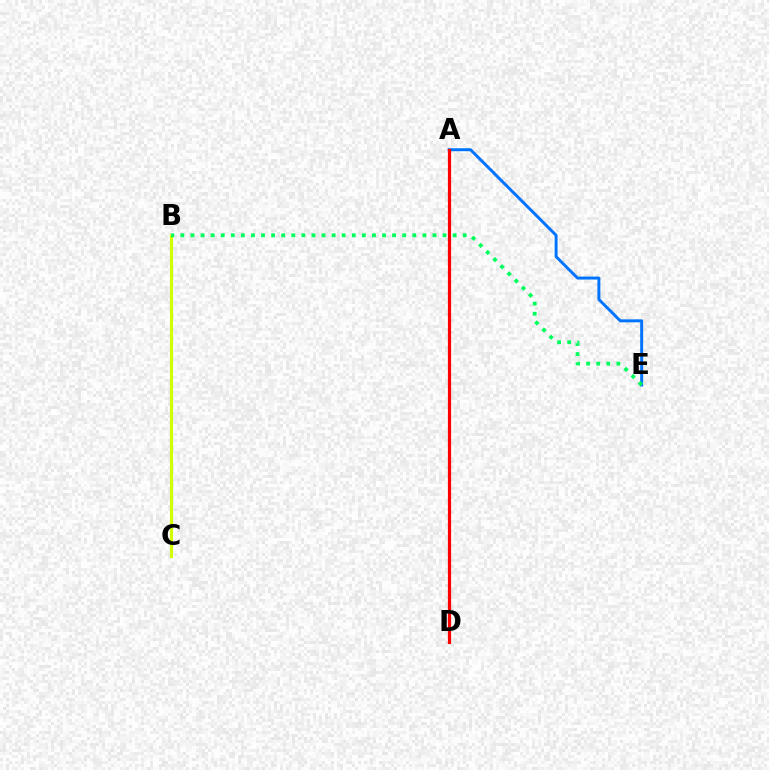{('B', 'C'): [{'color': '#d1ff00', 'line_style': 'solid', 'thickness': 2.26}], ('A', 'E'): [{'color': '#0074ff', 'line_style': 'solid', 'thickness': 2.13}], ('A', 'D'): [{'color': '#b900ff', 'line_style': 'solid', 'thickness': 1.81}, {'color': '#ff0000', 'line_style': 'solid', 'thickness': 2.3}], ('B', 'E'): [{'color': '#00ff5c', 'line_style': 'dotted', 'thickness': 2.74}]}